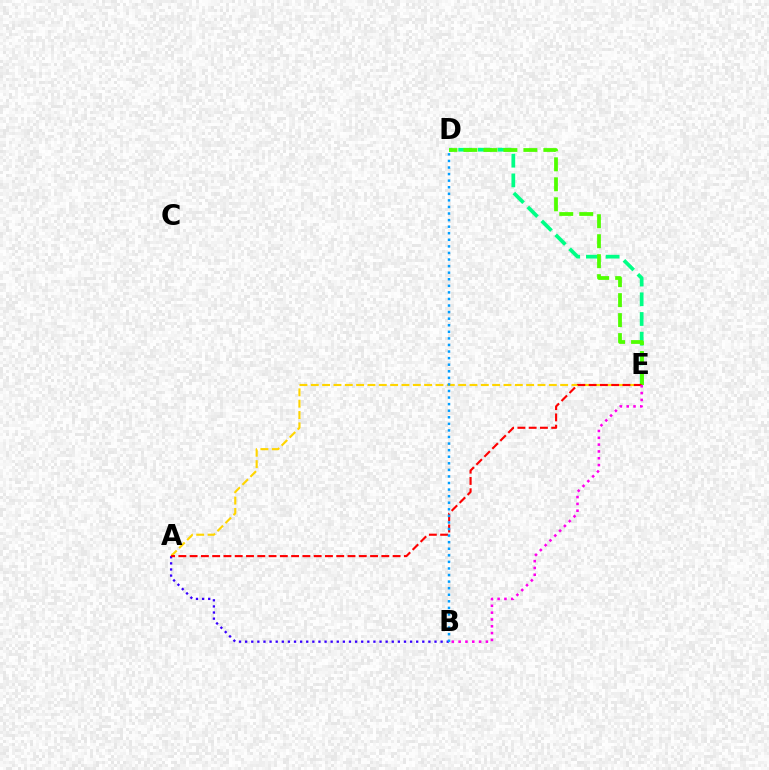{('D', 'E'): [{'color': '#00ff86', 'line_style': 'dashed', 'thickness': 2.68}, {'color': '#4fff00', 'line_style': 'dashed', 'thickness': 2.71}], ('A', 'E'): [{'color': '#ffd500', 'line_style': 'dashed', 'thickness': 1.54}, {'color': '#ff0000', 'line_style': 'dashed', 'thickness': 1.53}], ('A', 'B'): [{'color': '#3700ff', 'line_style': 'dotted', 'thickness': 1.66}], ('B', 'D'): [{'color': '#009eff', 'line_style': 'dotted', 'thickness': 1.79}], ('B', 'E'): [{'color': '#ff00ed', 'line_style': 'dotted', 'thickness': 1.85}]}